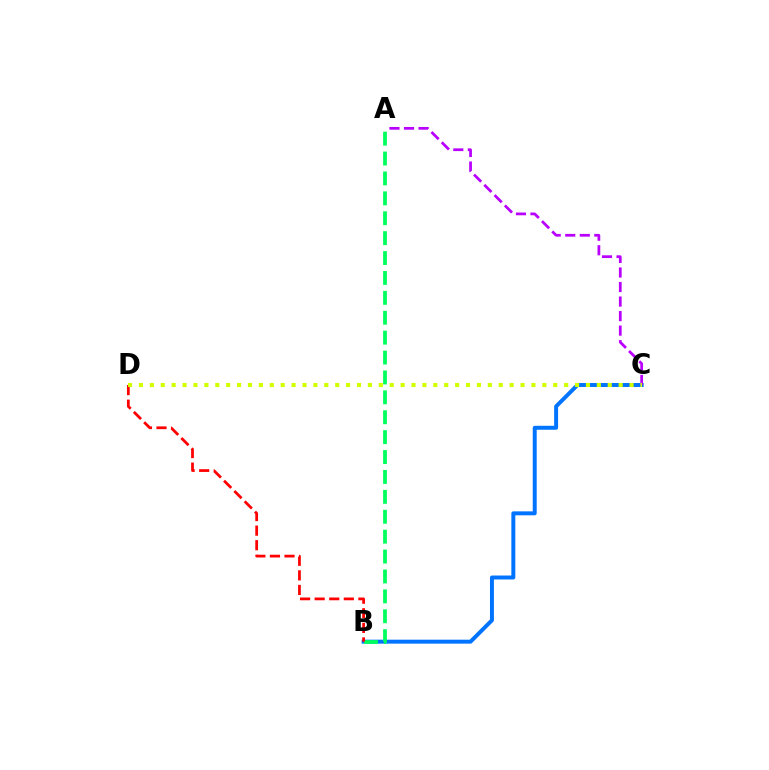{('B', 'C'): [{'color': '#0074ff', 'line_style': 'solid', 'thickness': 2.85}], ('A', 'B'): [{'color': '#00ff5c', 'line_style': 'dashed', 'thickness': 2.7}], ('A', 'C'): [{'color': '#b900ff', 'line_style': 'dashed', 'thickness': 1.98}], ('B', 'D'): [{'color': '#ff0000', 'line_style': 'dashed', 'thickness': 1.98}], ('C', 'D'): [{'color': '#d1ff00', 'line_style': 'dotted', 'thickness': 2.96}]}